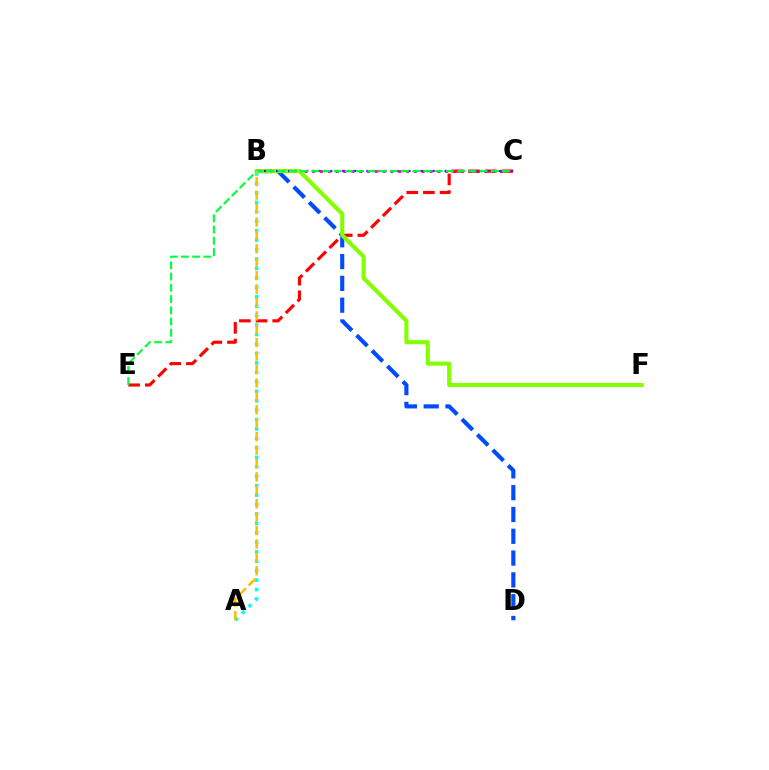{('B', 'D'): [{'color': '#004bff', 'line_style': 'dashed', 'thickness': 2.96}], ('B', 'C'): [{'color': '#ff00cf', 'line_style': 'dotted', 'thickness': 2.12}, {'color': '#7200ff', 'line_style': 'dotted', 'thickness': 1.64}], ('A', 'B'): [{'color': '#00fff6', 'line_style': 'dotted', 'thickness': 2.57}, {'color': '#ffbd00', 'line_style': 'dashed', 'thickness': 1.82}], ('C', 'E'): [{'color': '#ff0000', 'line_style': 'dashed', 'thickness': 2.26}, {'color': '#00ff39', 'line_style': 'dashed', 'thickness': 1.53}], ('B', 'F'): [{'color': '#84ff00', 'line_style': 'solid', 'thickness': 2.95}]}